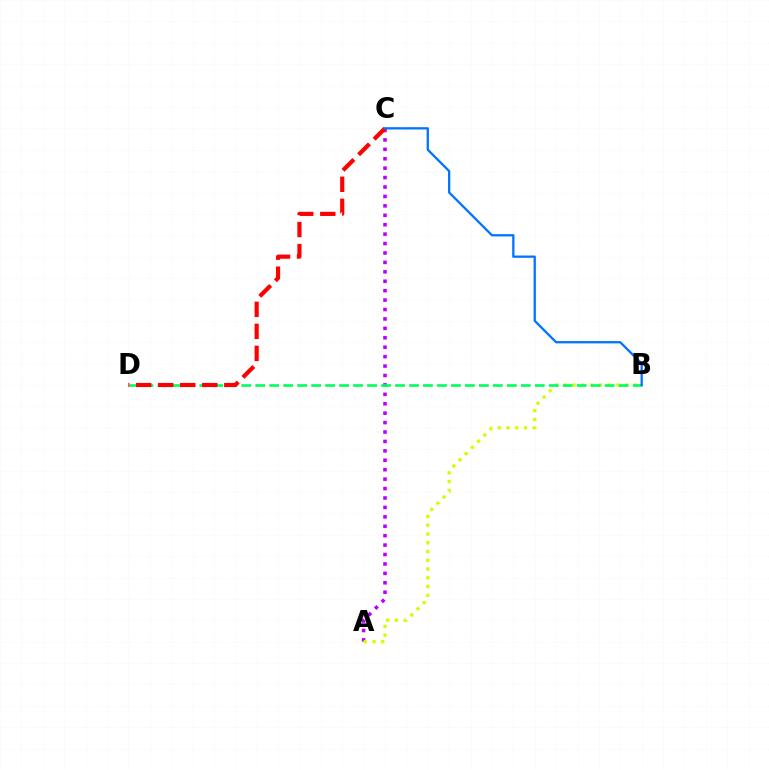{('A', 'C'): [{'color': '#b900ff', 'line_style': 'dotted', 'thickness': 2.56}], ('A', 'B'): [{'color': '#d1ff00', 'line_style': 'dotted', 'thickness': 2.38}], ('B', 'D'): [{'color': '#00ff5c', 'line_style': 'dashed', 'thickness': 1.9}], ('C', 'D'): [{'color': '#ff0000', 'line_style': 'dashed', 'thickness': 2.99}], ('B', 'C'): [{'color': '#0074ff', 'line_style': 'solid', 'thickness': 1.65}]}